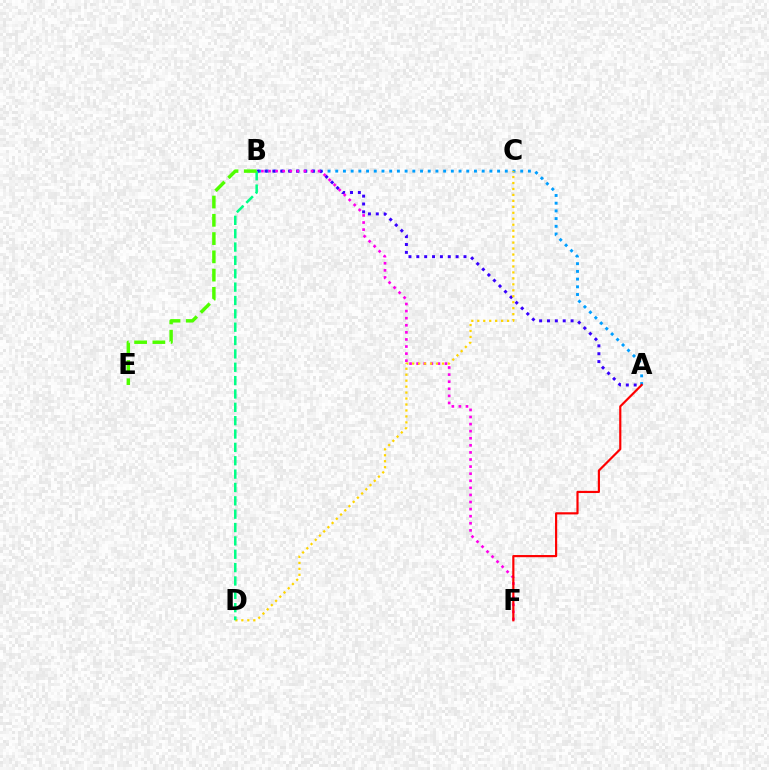{('A', 'B'): [{'color': '#009eff', 'line_style': 'dotted', 'thickness': 2.09}, {'color': '#3700ff', 'line_style': 'dotted', 'thickness': 2.14}], ('B', 'F'): [{'color': '#ff00ed', 'line_style': 'dotted', 'thickness': 1.93}], ('C', 'D'): [{'color': '#ffd500', 'line_style': 'dotted', 'thickness': 1.62}], ('B', 'D'): [{'color': '#00ff86', 'line_style': 'dashed', 'thickness': 1.81}], ('A', 'F'): [{'color': '#ff0000', 'line_style': 'solid', 'thickness': 1.57}], ('B', 'E'): [{'color': '#4fff00', 'line_style': 'dashed', 'thickness': 2.48}]}